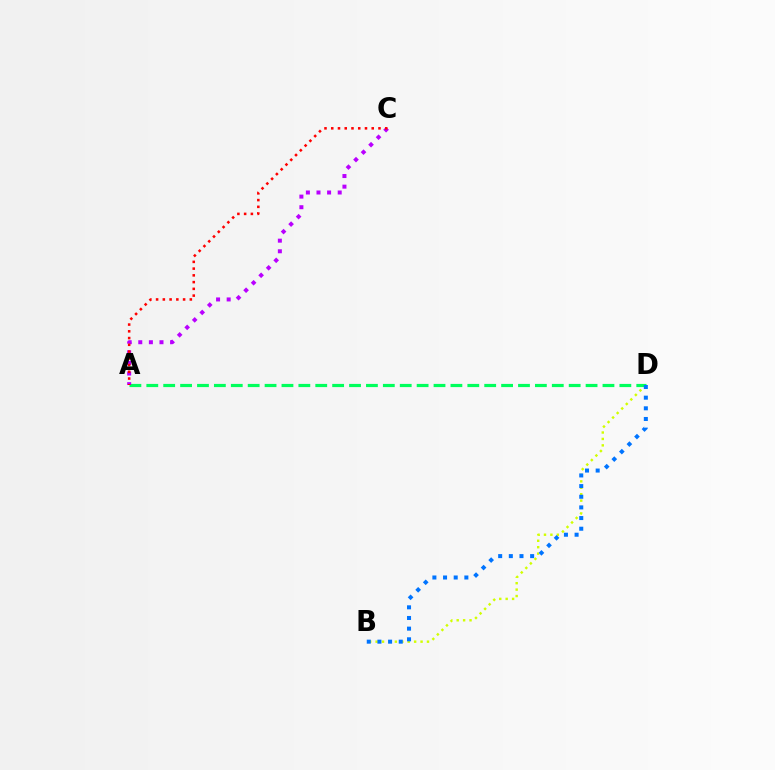{('B', 'D'): [{'color': '#d1ff00', 'line_style': 'dotted', 'thickness': 1.74}, {'color': '#0074ff', 'line_style': 'dotted', 'thickness': 2.9}], ('A', 'D'): [{'color': '#00ff5c', 'line_style': 'dashed', 'thickness': 2.3}], ('A', 'C'): [{'color': '#b900ff', 'line_style': 'dotted', 'thickness': 2.88}, {'color': '#ff0000', 'line_style': 'dotted', 'thickness': 1.83}]}